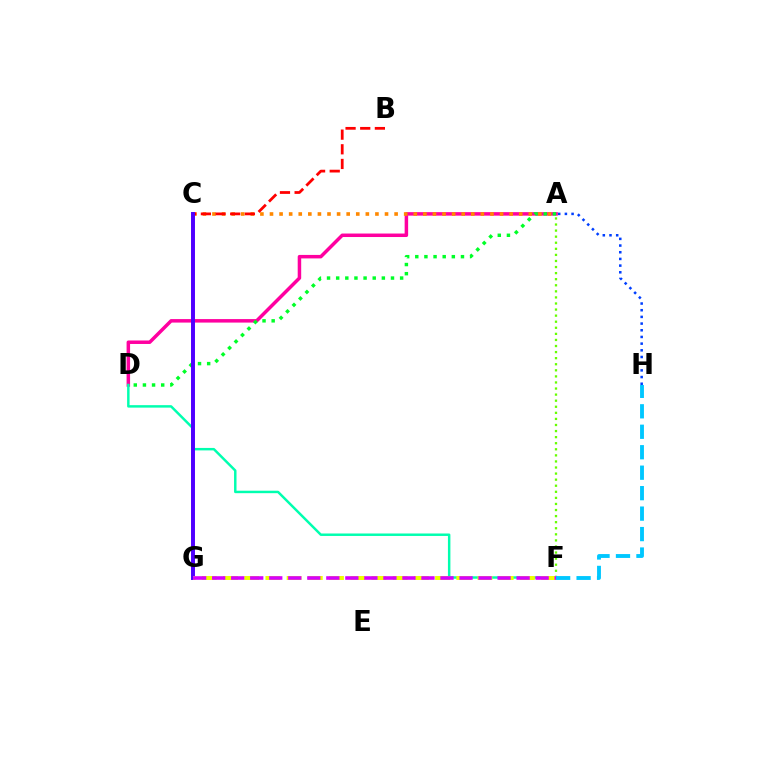{('A', 'D'): [{'color': '#ff00a0', 'line_style': 'solid', 'thickness': 2.51}, {'color': '#00ff27', 'line_style': 'dotted', 'thickness': 2.48}], ('A', 'F'): [{'color': '#66ff00', 'line_style': 'dotted', 'thickness': 1.65}], ('A', 'H'): [{'color': '#003fff', 'line_style': 'dotted', 'thickness': 1.82}], ('A', 'C'): [{'color': '#ff8800', 'line_style': 'dotted', 'thickness': 2.6}], ('B', 'C'): [{'color': '#ff0000', 'line_style': 'dashed', 'thickness': 1.99}], ('D', 'F'): [{'color': '#00ffaf', 'line_style': 'solid', 'thickness': 1.78}], ('C', 'G'): [{'color': '#4f00ff', 'line_style': 'solid', 'thickness': 2.85}], ('F', 'H'): [{'color': '#00c7ff', 'line_style': 'dashed', 'thickness': 2.78}], ('F', 'G'): [{'color': '#eeff00', 'line_style': 'dashed', 'thickness': 2.88}, {'color': '#d600ff', 'line_style': 'dashed', 'thickness': 2.58}]}